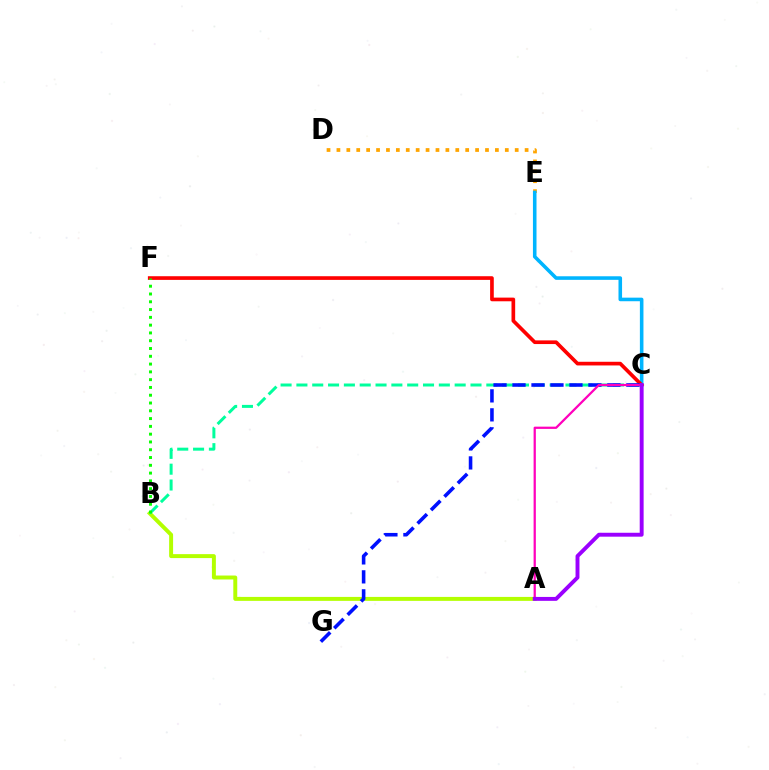{('D', 'E'): [{'color': '#ffa500', 'line_style': 'dotted', 'thickness': 2.69}], ('A', 'B'): [{'color': '#b3ff00', 'line_style': 'solid', 'thickness': 2.84}], ('B', 'C'): [{'color': '#00ff9d', 'line_style': 'dashed', 'thickness': 2.15}], ('C', 'E'): [{'color': '#00b5ff', 'line_style': 'solid', 'thickness': 2.57}], ('C', 'F'): [{'color': '#ff0000', 'line_style': 'solid', 'thickness': 2.64}], ('C', 'G'): [{'color': '#0010ff', 'line_style': 'dashed', 'thickness': 2.58}], ('A', 'C'): [{'color': '#ff00bd', 'line_style': 'solid', 'thickness': 1.62}, {'color': '#9b00ff', 'line_style': 'solid', 'thickness': 2.82}], ('B', 'F'): [{'color': '#08ff00', 'line_style': 'dotted', 'thickness': 2.12}]}